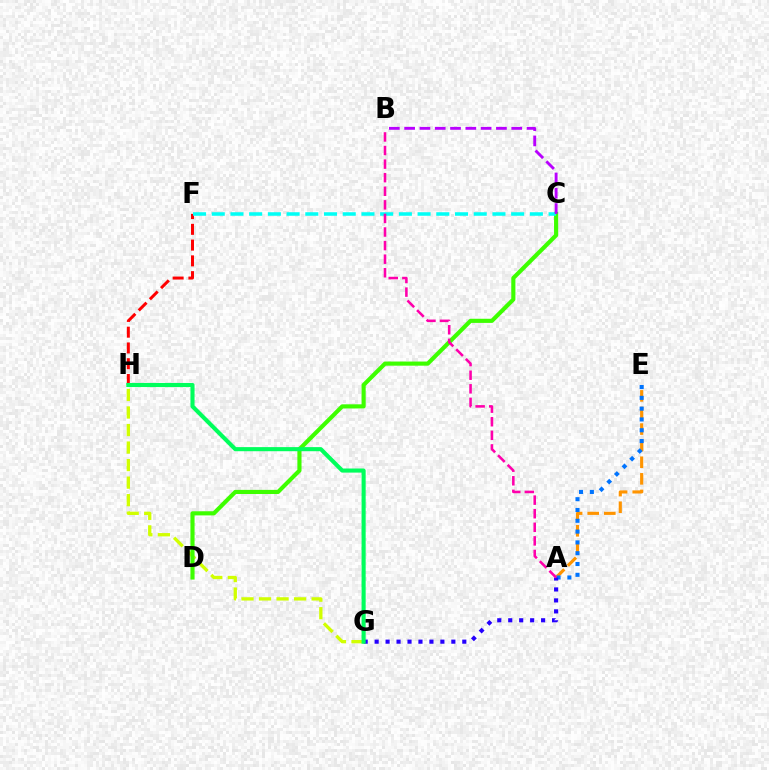{('G', 'H'): [{'color': '#d1ff00', 'line_style': 'dashed', 'thickness': 2.38}, {'color': '#00ff5c', 'line_style': 'solid', 'thickness': 2.95}], ('A', 'E'): [{'color': '#ff9400', 'line_style': 'dashed', 'thickness': 2.25}, {'color': '#0074ff', 'line_style': 'dotted', 'thickness': 2.94}], ('F', 'H'): [{'color': '#ff0000', 'line_style': 'dashed', 'thickness': 2.14}], ('C', 'D'): [{'color': '#3dff00', 'line_style': 'solid', 'thickness': 2.98}], ('C', 'F'): [{'color': '#00fff6', 'line_style': 'dashed', 'thickness': 2.54}], ('A', 'G'): [{'color': '#2500ff', 'line_style': 'dotted', 'thickness': 2.98}], ('B', 'C'): [{'color': '#b900ff', 'line_style': 'dashed', 'thickness': 2.08}], ('A', 'B'): [{'color': '#ff00ac', 'line_style': 'dashed', 'thickness': 1.84}]}